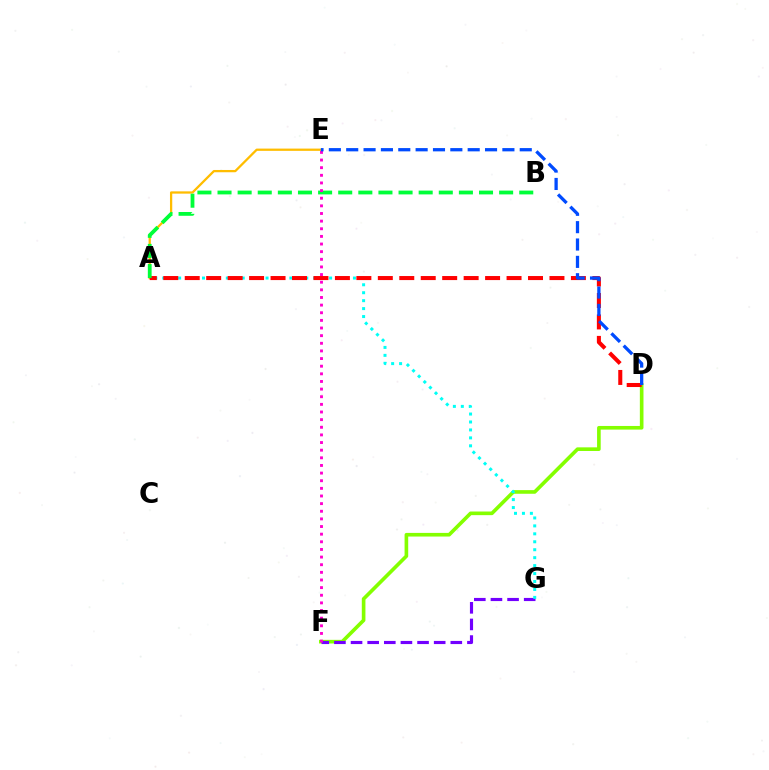{('D', 'F'): [{'color': '#84ff00', 'line_style': 'solid', 'thickness': 2.62}], ('F', 'G'): [{'color': '#7200ff', 'line_style': 'dashed', 'thickness': 2.26}], ('A', 'G'): [{'color': '#00fff6', 'line_style': 'dotted', 'thickness': 2.16}], ('A', 'E'): [{'color': '#ffbd00', 'line_style': 'solid', 'thickness': 1.63}], ('A', 'D'): [{'color': '#ff0000', 'line_style': 'dashed', 'thickness': 2.91}], ('A', 'B'): [{'color': '#00ff39', 'line_style': 'dashed', 'thickness': 2.73}], ('E', 'F'): [{'color': '#ff00cf', 'line_style': 'dotted', 'thickness': 2.07}], ('D', 'E'): [{'color': '#004bff', 'line_style': 'dashed', 'thickness': 2.36}]}